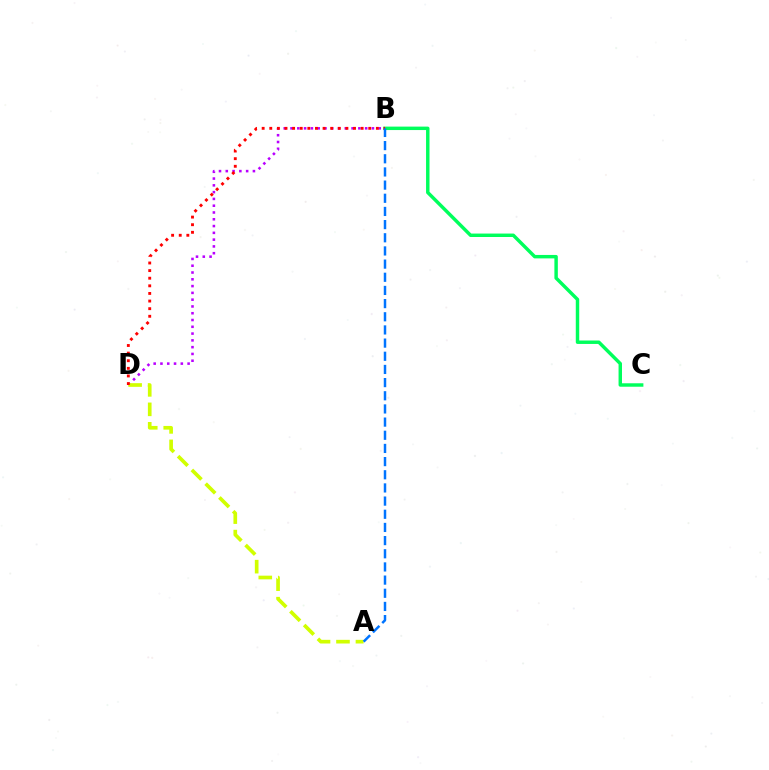{('B', 'C'): [{'color': '#00ff5c', 'line_style': 'solid', 'thickness': 2.48}], ('B', 'D'): [{'color': '#b900ff', 'line_style': 'dotted', 'thickness': 1.84}, {'color': '#ff0000', 'line_style': 'dotted', 'thickness': 2.07}], ('A', 'D'): [{'color': '#d1ff00', 'line_style': 'dashed', 'thickness': 2.64}], ('A', 'B'): [{'color': '#0074ff', 'line_style': 'dashed', 'thickness': 1.79}]}